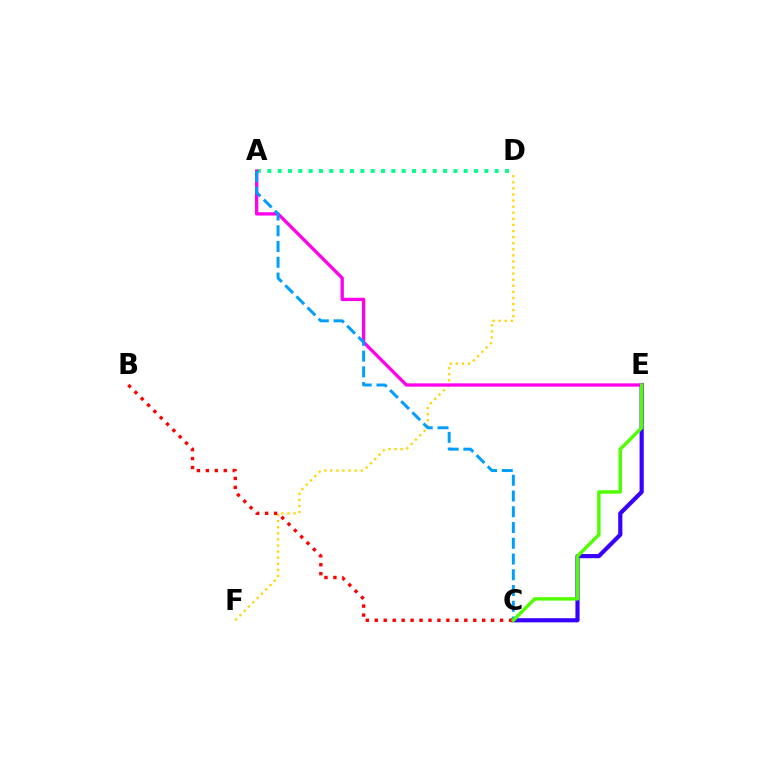{('D', 'F'): [{'color': '#ffd500', 'line_style': 'dotted', 'thickness': 1.65}], ('A', 'D'): [{'color': '#00ff86', 'line_style': 'dotted', 'thickness': 2.81}], ('C', 'E'): [{'color': '#3700ff', 'line_style': 'solid', 'thickness': 3.0}, {'color': '#4fff00', 'line_style': 'solid', 'thickness': 2.46}], ('A', 'E'): [{'color': '#ff00ed', 'line_style': 'solid', 'thickness': 2.38}], ('B', 'C'): [{'color': '#ff0000', 'line_style': 'dotted', 'thickness': 2.43}], ('A', 'C'): [{'color': '#009eff', 'line_style': 'dashed', 'thickness': 2.14}]}